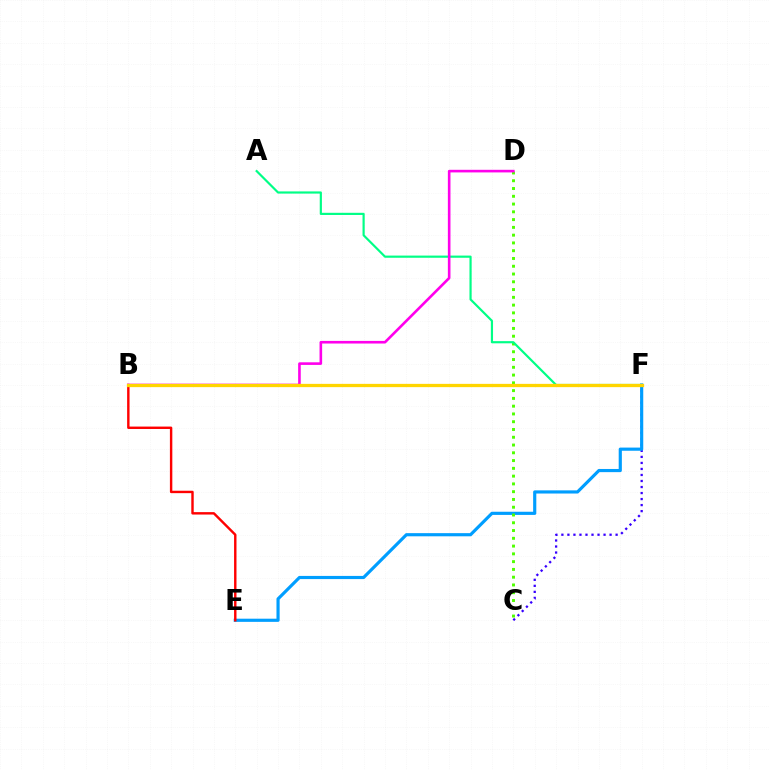{('C', 'F'): [{'color': '#3700ff', 'line_style': 'dotted', 'thickness': 1.64}], ('E', 'F'): [{'color': '#009eff', 'line_style': 'solid', 'thickness': 2.28}], ('C', 'D'): [{'color': '#4fff00', 'line_style': 'dotted', 'thickness': 2.11}], ('B', 'E'): [{'color': '#ff0000', 'line_style': 'solid', 'thickness': 1.74}], ('A', 'F'): [{'color': '#00ff86', 'line_style': 'solid', 'thickness': 1.57}], ('B', 'D'): [{'color': '#ff00ed', 'line_style': 'solid', 'thickness': 1.88}], ('B', 'F'): [{'color': '#ffd500', 'line_style': 'solid', 'thickness': 2.36}]}